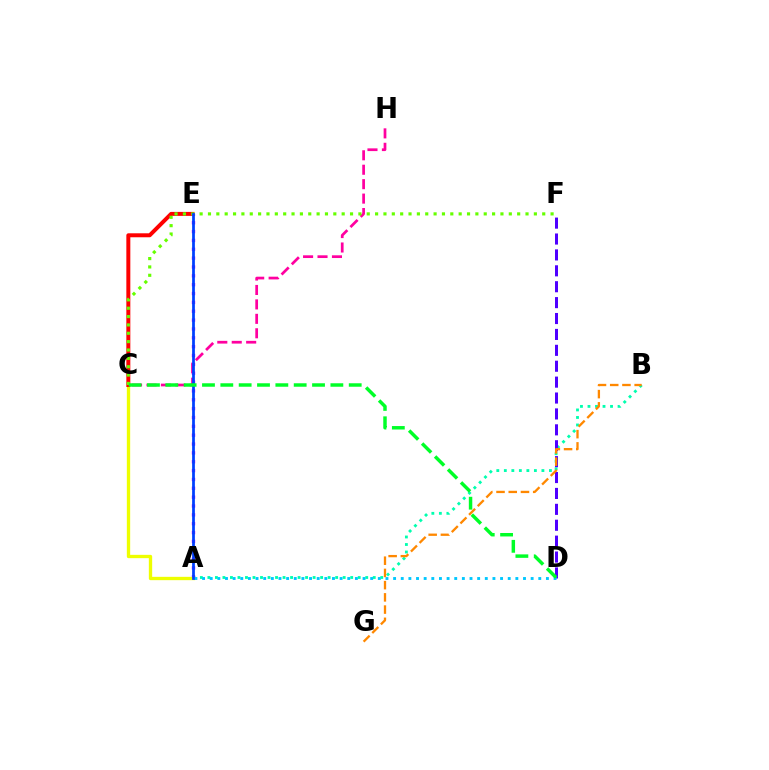{('A', 'B'): [{'color': '#00ffaf', 'line_style': 'dotted', 'thickness': 2.04}], ('A', 'E'): [{'color': '#d600ff', 'line_style': 'dotted', 'thickness': 2.41}, {'color': '#003fff', 'line_style': 'solid', 'thickness': 1.97}], ('A', 'C'): [{'color': '#eeff00', 'line_style': 'solid', 'thickness': 2.4}], ('D', 'F'): [{'color': '#4f00ff', 'line_style': 'dashed', 'thickness': 2.16}], ('C', 'E'): [{'color': '#ff0000', 'line_style': 'solid', 'thickness': 2.87}], ('C', 'H'): [{'color': '#ff00a0', 'line_style': 'dashed', 'thickness': 1.96}], ('A', 'D'): [{'color': '#00c7ff', 'line_style': 'dotted', 'thickness': 2.08}], ('C', 'F'): [{'color': '#66ff00', 'line_style': 'dotted', 'thickness': 2.27}], ('B', 'G'): [{'color': '#ff8800', 'line_style': 'dashed', 'thickness': 1.66}], ('C', 'D'): [{'color': '#00ff27', 'line_style': 'dashed', 'thickness': 2.49}]}